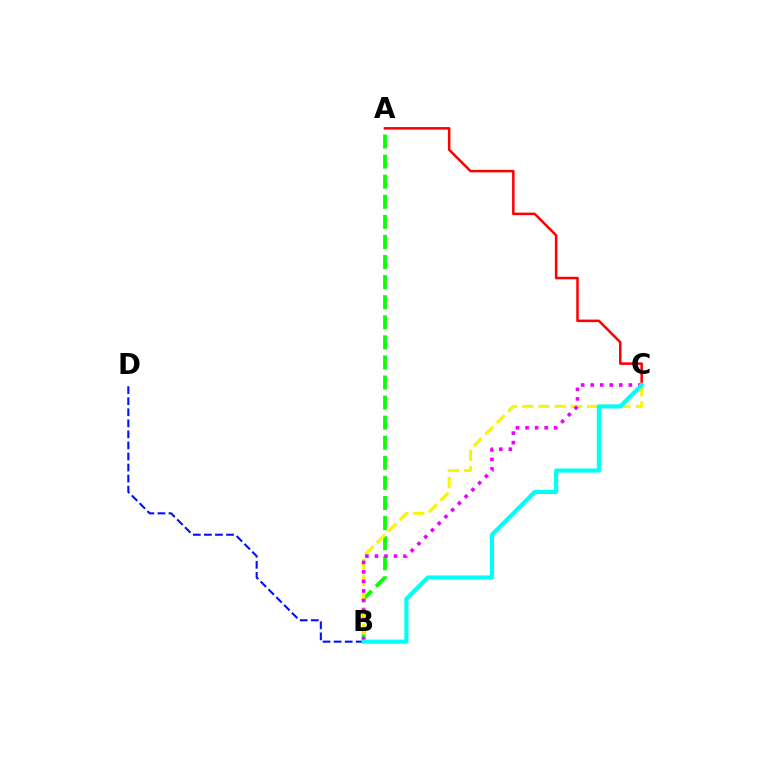{('A', 'B'): [{'color': '#08ff00', 'line_style': 'dashed', 'thickness': 2.73}], ('A', 'C'): [{'color': '#ff0000', 'line_style': 'solid', 'thickness': 1.82}], ('B', 'C'): [{'color': '#fcf500', 'line_style': 'dashed', 'thickness': 2.2}, {'color': '#ee00ff', 'line_style': 'dotted', 'thickness': 2.59}, {'color': '#00fff6', 'line_style': 'solid', 'thickness': 2.99}], ('B', 'D'): [{'color': '#0010ff', 'line_style': 'dashed', 'thickness': 1.5}]}